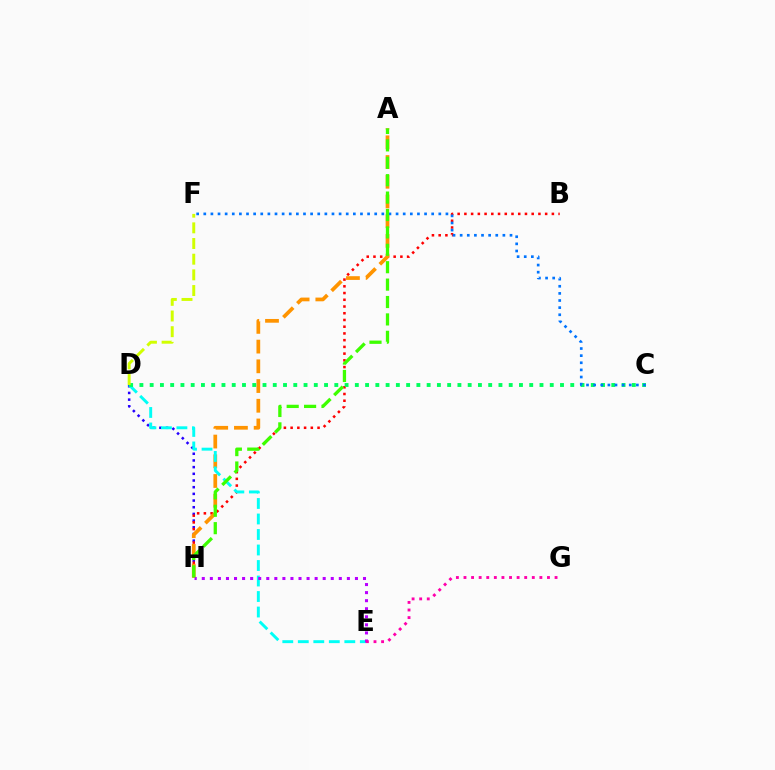{('D', 'H'): [{'color': '#2500ff', 'line_style': 'dotted', 'thickness': 1.82}], ('B', 'H'): [{'color': '#ff0000', 'line_style': 'dotted', 'thickness': 1.83}], ('A', 'H'): [{'color': '#ff9400', 'line_style': 'dashed', 'thickness': 2.68}, {'color': '#3dff00', 'line_style': 'dashed', 'thickness': 2.36}], ('D', 'E'): [{'color': '#00fff6', 'line_style': 'dashed', 'thickness': 2.11}], ('C', 'D'): [{'color': '#00ff5c', 'line_style': 'dotted', 'thickness': 2.79}], ('C', 'F'): [{'color': '#0074ff', 'line_style': 'dotted', 'thickness': 1.94}], ('E', 'H'): [{'color': '#b900ff', 'line_style': 'dotted', 'thickness': 2.19}], ('D', 'F'): [{'color': '#d1ff00', 'line_style': 'dashed', 'thickness': 2.13}], ('E', 'G'): [{'color': '#ff00ac', 'line_style': 'dotted', 'thickness': 2.06}]}